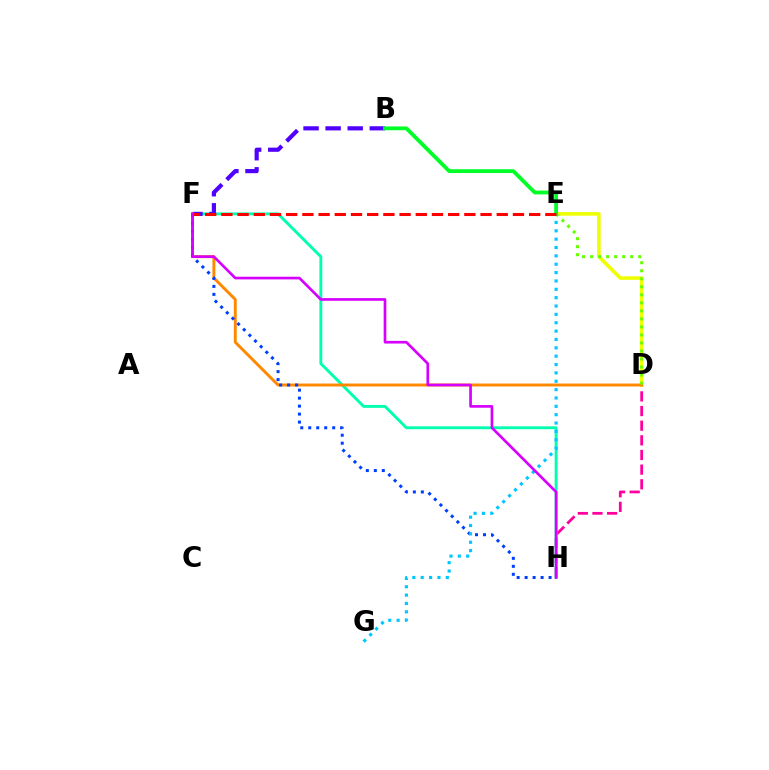{('D', 'H'): [{'color': '#ff00a0', 'line_style': 'dashed', 'thickness': 1.99}], ('F', 'H'): [{'color': '#00ffaf', 'line_style': 'solid', 'thickness': 2.09}, {'color': '#003fff', 'line_style': 'dotted', 'thickness': 2.17}, {'color': '#d600ff', 'line_style': 'solid', 'thickness': 1.92}], ('D', 'E'): [{'color': '#eeff00', 'line_style': 'solid', 'thickness': 2.58}, {'color': '#66ff00', 'line_style': 'dotted', 'thickness': 2.18}], ('B', 'F'): [{'color': '#4f00ff', 'line_style': 'dashed', 'thickness': 3.0}], ('D', 'F'): [{'color': '#ff8800', 'line_style': 'solid', 'thickness': 2.1}], ('E', 'G'): [{'color': '#00c7ff', 'line_style': 'dotted', 'thickness': 2.27}], ('B', 'E'): [{'color': '#00ff27', 'line_style': 'solid', 'thickness': 2.74}], ('E', 'F'): [{'color': '#ff0000', 'line_style': 'dashed', 'thickness': 2.2}]}